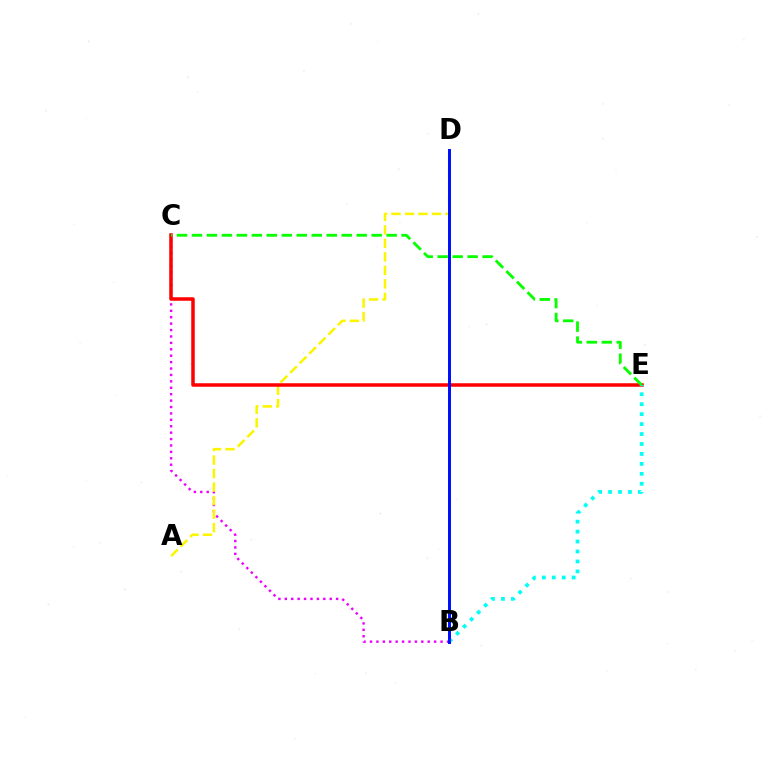{('B', 'C'): [{'color': '#ee00ff', 'line_style': 'dotted', 'thickness': 1.74}], ('A', 'D'): [{'color': '#fcf500', 'line_style': 'dashed', 'thickness': 1.83}], ('C', 'E'): [{'color': '#ff0000', 'line_style': 'solid', 'thickness': 2.53}, {'color': '#08ff00', 'line_style': 'dashed', 'thickness': 2.03}], ('B', 'E'): [{'color': '#00fff6', 'line_style': 'dotted', 'thickness': 2.7}], ('B', 'D'): [{'color': '#0010ff', 'line_style': 'solid', 'thickness': 2.14}]}